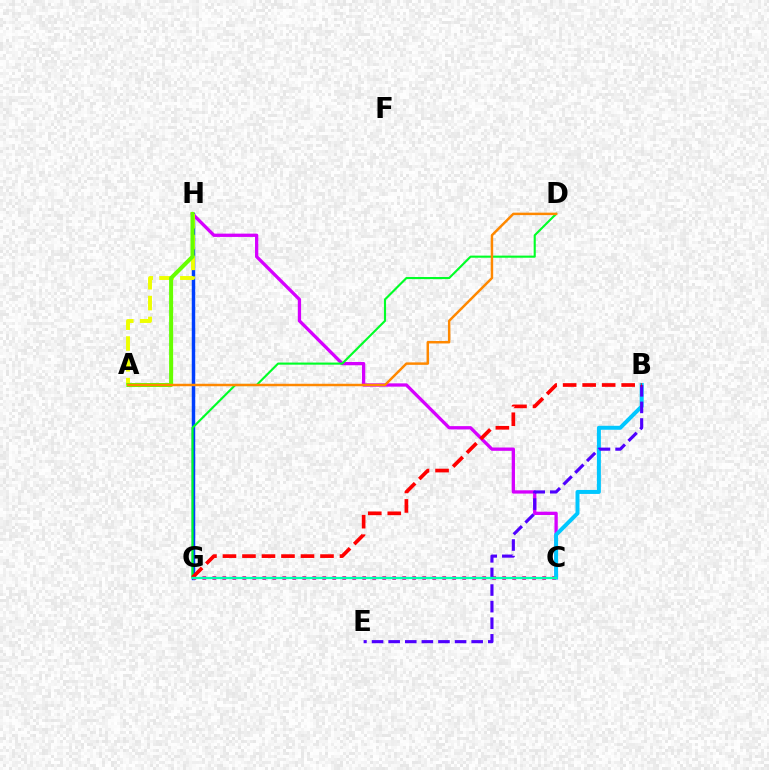{('G', 'H'): [{'color': '#003fff', 'line_style': 'solid', 'thickness': 2.49}], ('C', 'H'): [{'color': '#d600ff', 'line_style': 'solid', 'thickness': 2.37}], ('A', 'H'): [{'color': '#eeff00', 'line_style': 'dashed', 'thickness': 2.83}, {'color': '#66ff00', 'line_style': 'solid', 'thickness': 2.89}], ('C', 'G'): [{'color': '#ff00a0', 'line_style': 'dotted', 'thickness': 2.72}, {'color': '#00ffaf', 'line_style': 'solid', 'thickness': 1.66}], ('B', 'C'): [{'color': '#00c7ff', 'line_style': 'solid', 'thickness': 2.86}], ('B', 'E'): [{'color': '#4f00ff', 'line_style': 'dashed', 'thickness': 2.26}], ('D', 'G'): [{'color': '#00ff27', 'line_style': 'solid', 'thickness': 1.53}], ('A', 'D'): [{'color': '#ff8800', 'line_style': 'solid', 'thickness': 1.78}], ('B', 'G'): [{'color': '#ff0000', 'line_style': 'dashed', 'thickness': 2.65}]}